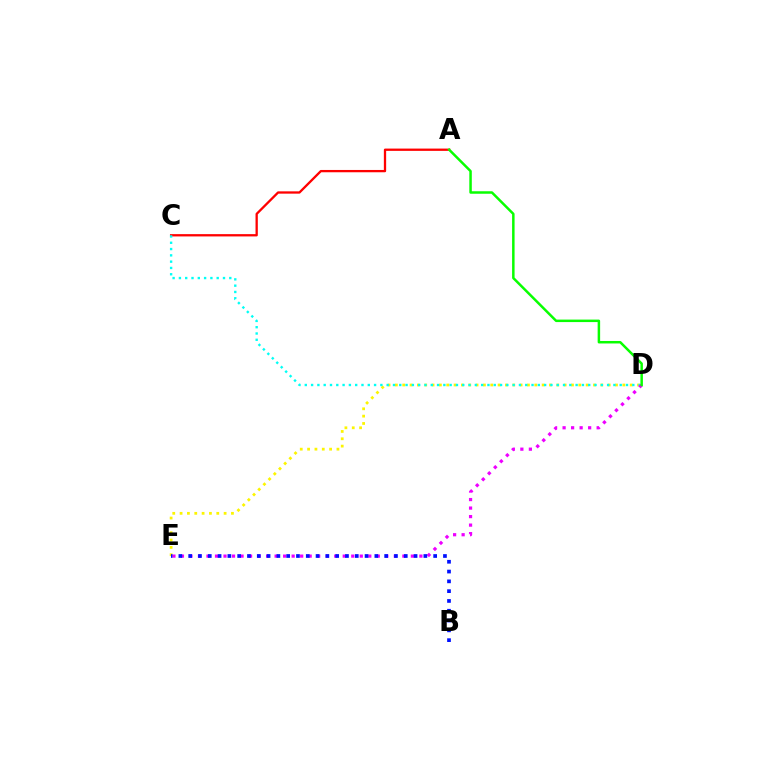{('A', 'C'): [{'color': '#ff0000', 'line_style': 'solid', 'thickness': 1.66}], ('D', 'E'): [{'color': '#fcf500', 'line_style': 'dotted', 'thickness': 1.99}, {'color': '#ee00ff', 'line_style': 'dotted', 'thickness': 2.31}], ('C', 'D'): [{'color': '#00fff6', 'line_style': 'dotted', 'thickness': 1.71}], ('A', 'D'): [{'color': '#08ff00', 'line_style': 'solid', 'thickness': 1.79}], ('B', 'E'): [{'color': '#0010ff', 'line_style': 'dotted', 'thickness': 2.66}]}